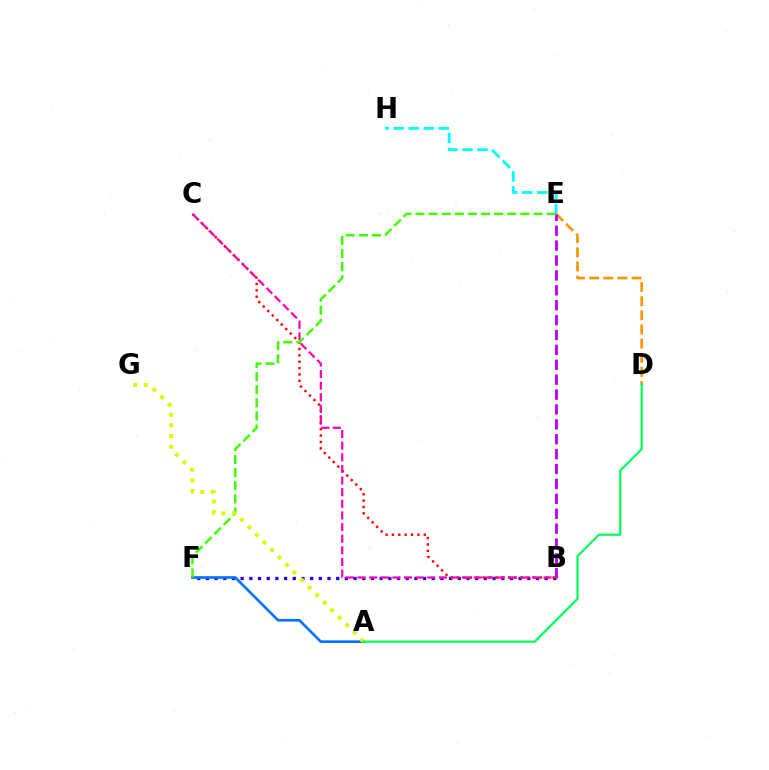{('B', 'F'): [{'color': '#2500ff', 'line_style': 'dotted', 'thickness': 2.36}], ('E', 'H'): [{'color': '#00fff6', 'line_style': 'dashed', 'thickness': 2.04}], ('A', 'F'): [{'color': '#0074ff', 'line_style': 'solid', 'thickness': 1.91}], ('B', 'C'): [{'color': '#ff0000', 'line_style': 'dotted', 'thickness': 1.73}, {'color': '#ff00ac', 'line_style': 'dashed', 'thickness': 1.58}], ('E', 'F'): [{'color': '#3dff00', 'line_style': 'dashed', 'thickness': 1.78}], ('A', 'G'): [{'color': '#d1ff00', 'line_style': 'dotted', 'thickness': 2.89}], ('D', 'E'): [{'color': '#ff9400', 'line_style': 'dashed', 'thickness': 1.92}], ('A', 'D'): [{'color': '#00ff5c', 'line_style': 'solid', 'thickness': 1.58}], ('B', 'E'): [{'color': '#b900ff', 'line_style': 'dashed', 'thickness': 2.02}]}